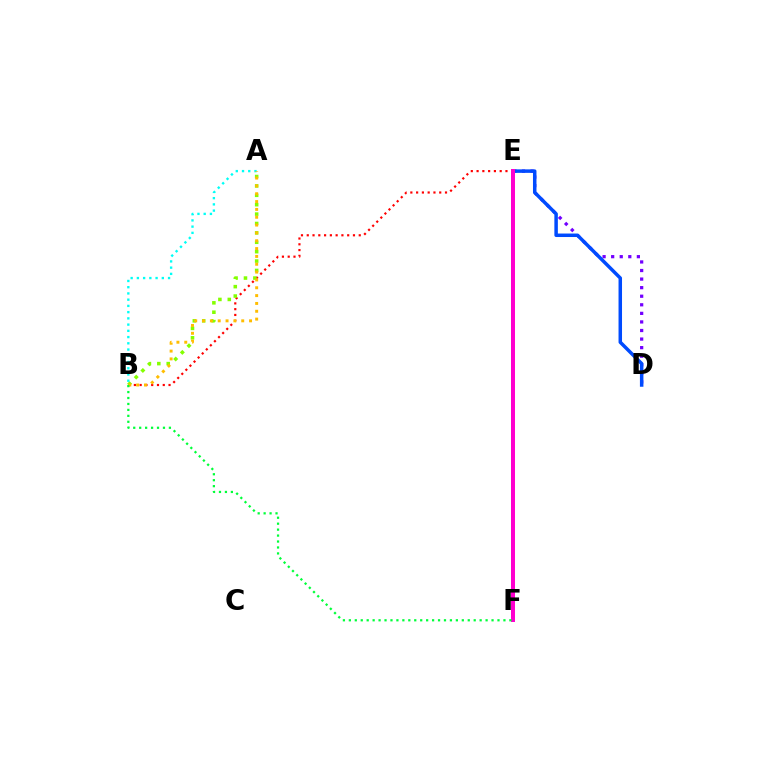{('B', 'E'): [{'color': '#ff0000', 'line_style': 'dotted', 'thickness': 1.57}], ('D', 'E'): [{'color': '#7200ff', 'line_style': 'dotted', 'thickness': 2.33}, {'color': '#004bff', 'line_style': 'solid', 'thickness': 2.51}], ('A', 'B'): [{'color': '#84ff00', 'line_style': 'dotted', 'thickness': 2.55}, {'color': '#00fff6', 'line_style': 'dotted', 'thickness': 1.69}, {'color': '#ffbd00', 'line_style': 'dotted', 'thickness': 2.13}], ('E', 'F'): [{'color': '#ff00cf', 'line_style': 'solid', 'thickness': 2.88}], ('B', 'F'): [{'color': '#00ff39', 'line_style': 'dotted', 'thickness': 1.62}]}